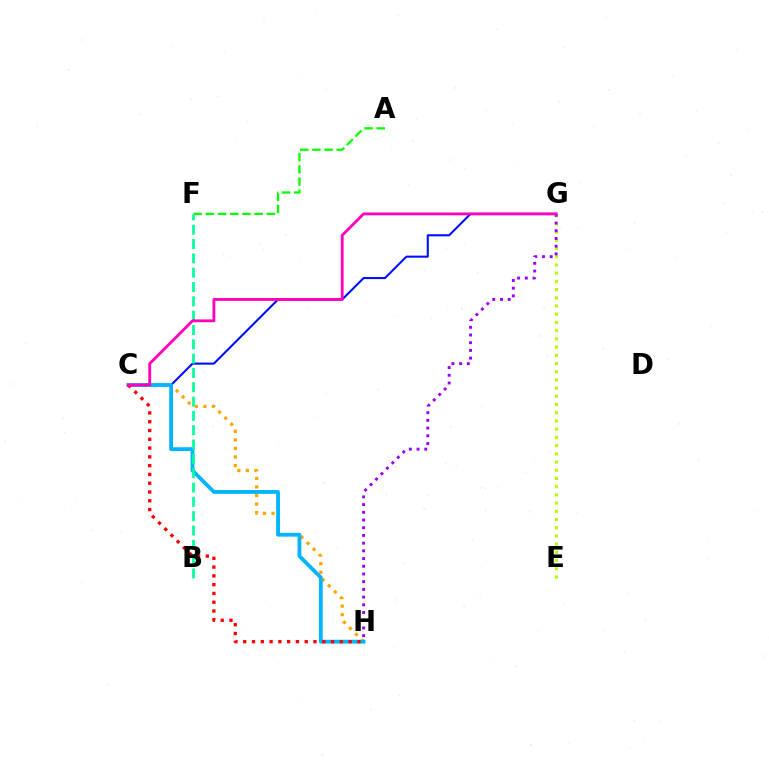{('E', 'G'): [{'color': '#b3ff00', 'line_style': 'dotted', 'thickness': 2.23}], ('C', 'H'): [{'color': '#ffa500', 'line_style': 'dotted', 'thickness': 2.32}, {'color': '#00b5ff', 'line_style': 'solid', 'thickness': 2.73}, {'color': '#ff0000', 'line_style': 'dotted', 'thickness': 2.39}], ('C', 'G'): [{'color': '#0010ff', 'line_style': 'solid', 'thickness': 1.5}, {'color': '#ff00bd', 'line_style': 'solid', 'thickness': 2.04}], ('A', 'F'): [{'color': '#08ff00', 'line_style': 'dashed', 'thickness': 1.66}], ('B', 'F'): [{'color': '#00ff9d', 'line_style': 'dashed', 'thickness': 1.95}], ('G', 'H'): [{'color': '#9b00ff', 'line_style': 'dotted', 'thickness': 2.09}]}